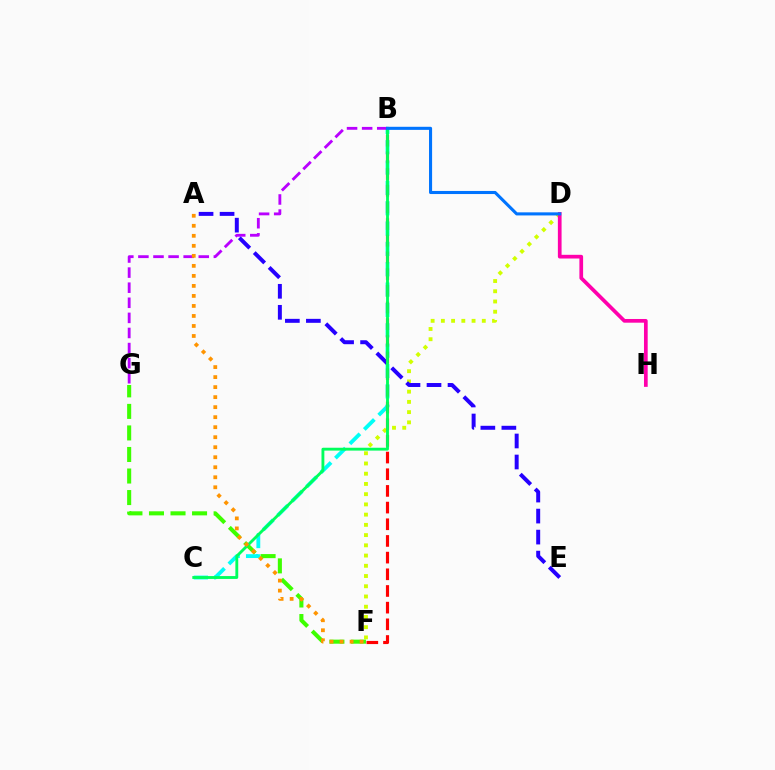{('D', 'F'): [{'color': '#d1ff00', 'line_style': 'dotted', 'thickness': 2.78}], ('B', 'C'): [{'color': '#00fff6', 'line_style': 'dashed', 'thickness': 2.76}, {'color': '#00ff5c', 'line_style': 'solid', 'thickness': 2.06}], ('B', 'G'): [{'color': '#b900ff', 'line_style': 'dashed', 'thickness': 2.05}], ('D', 'H'): [{'color': '#ff00ac', 'line_style': 'solid', 'thickness': 2.66}], ('A', 'E'): [{'color': '#2500ff', 'line_style': 'dashed', 'thickness': 2.85}], ('B', 'F'): [{'color': '#ff0000', 'line_style': 'dashed', 'thickness': 2.27}], ('F', 'G'): [{'color': '#3dff00', 'line_style': 'dashed', 'thickness': 2.93}], ('B', 'D'): [{'color': '#0074ff', 'line_style': 'solid', 'thickness': 2.22}], ('A', 'F'): [{'color': '#ff9400', 'line_style': 'dotted', 'thickness': 2.72}]}